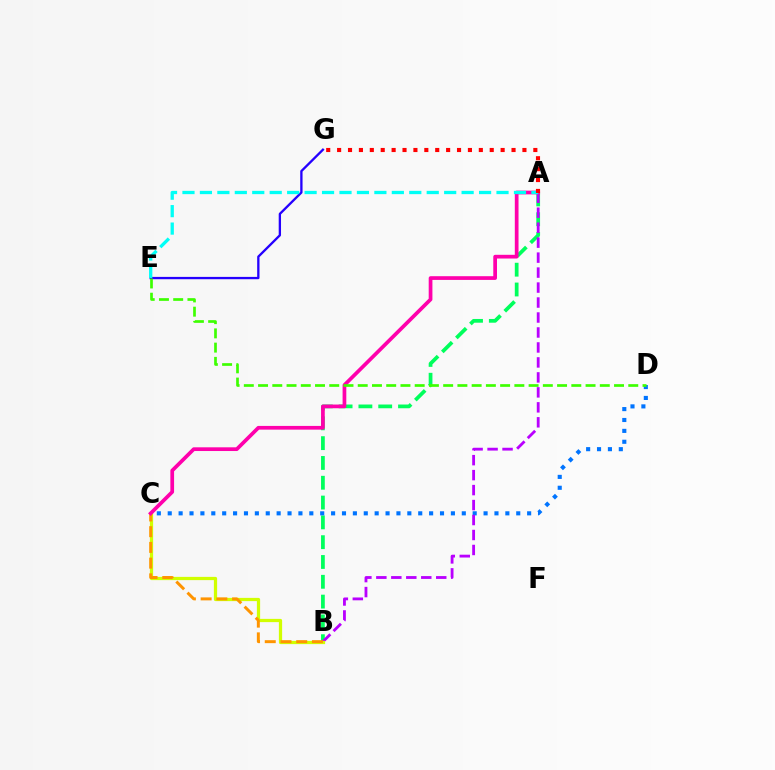{('A', 'B'): [{'color': '#00ff5c', 'line_style': 'dashed', 'thickness': 2.69}, {'color': '#b900ff', 'line_style': 'dashed', 'thickness': 2.03}], ('E', 'G'): [{'color': '#2500ff', 'line_style': 'solid', 'thickness': 1.67}], ('C', 'D'): [{'color': '#0074ff', 'line_style': 'dotted', 'thickness': 2.96}], ('B', 'C'): [{'color': '#d1ff00', 'line_style': 'solid', 'thickness': 2.33}, {'color': '#ff9400', 'line_style': 'dashed', 'thickness': 2.14}], ('A', 'C'): [{'color': '#ff00ac', 'line_style': 'solid', 'thickness': 2.68}], ('D', 'E'): [{'color': '#3dff00', 'line_style': 'dashed', 'thickness': 1.93}], ('A', 'E'): [{'color': '#00fff6', 'line_style': 'dashed', 'thickness': 2.37}], ('A', 'G'): [{'color': '#ff0000', 'line_style': 'dotted', 'thickness': 2.96}]}